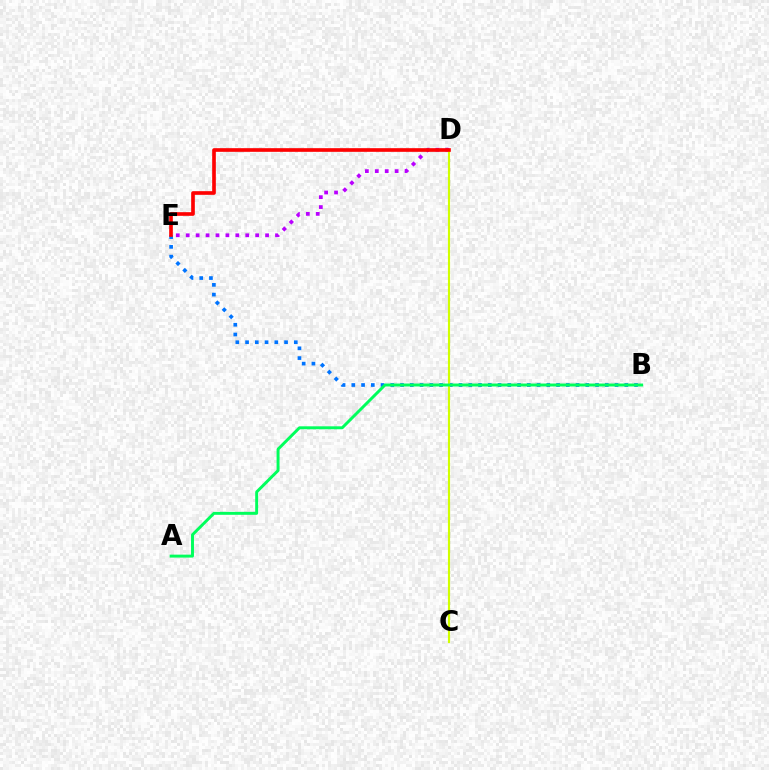{('B', 'E'): [{'color': '#0074ff', 'line_style': 'dotted', 'thickness': 2.65}], ('D', 'E'): [{'color': '#b900ff', 'line_style': 'dotted', 'thickness': 2.7}, {'color': '#ff0000', 'line_style': 'solid', 'thickness': 2.63}], ('C', 'D'): [{'color': '#d1ff00', 'line_style': 'solid', 'thickness': 1.55}], ('A', 'B'): [{'color': '#00ff5c', 'line_style': 'solid', 'thickness': 2.12}]}